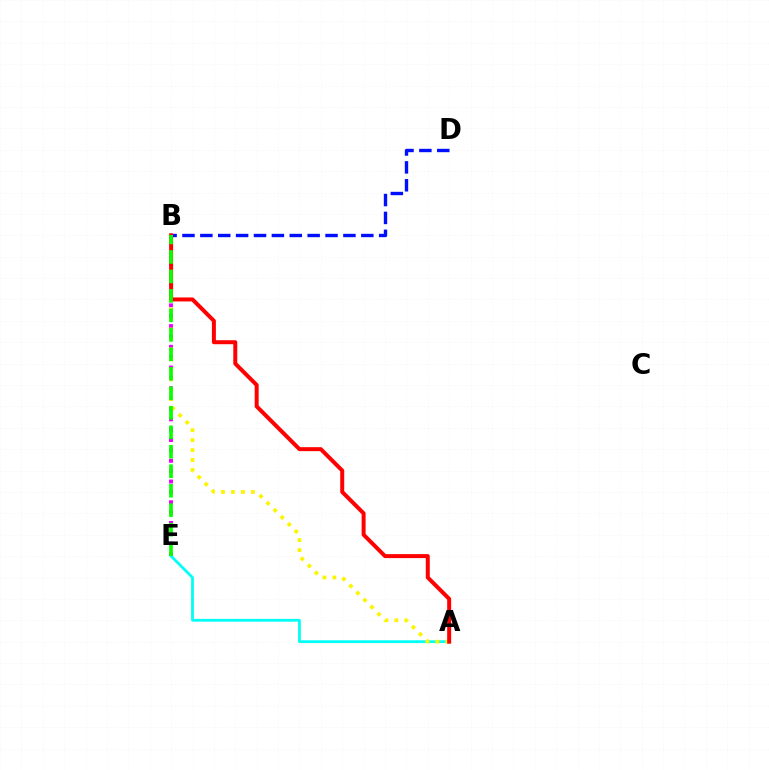{('B', 'E'): [{'color': '#ee00ff', 'line_style': 'dotted', 'thickness': 2.82}, {'color': '#08ff00', 'line_style': 'dashed', 'thickness': 2.65}], ('B', 'D'): [{'color': '#0010ff', 'line_style': 'dashed', 'thickness': 2.43}], ('A', 'E'): [{'color': '#00fff6', 'line_style': 'solid', 'thickness': 2.0}], ('A', 'B'): [{'color': '#fcf500', 'line_style': 'dotted', 'thickness': 2.71}, {'color': '#ff0000', 'line_style': 'solid', 'thickness': 2.87}]}